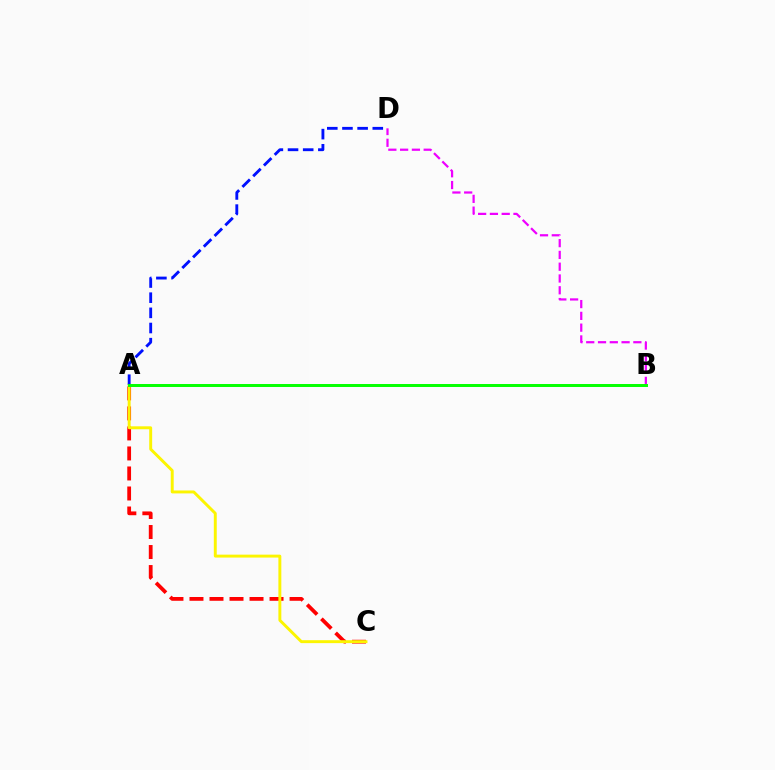{('B', 'D'): [{'color': '#ee00ff', 'line_style': 'dashed', 'thickness': 1.6}], ('A', 'C'): [{'color': '#ff0000', 'line_style': 'dashed', 'thickness': 2.72}, {'color': '#fcf500', 'line_style': 'solid', 'thickness': 2.11}], ('A', 'B'): [{'color': '#00fff6', 'line_style': 'solid', 'thickness': 2.15}, {'color': '#08ff00', 'line_style': 'solid', 'thickness': 2.12}], ('A', 'D'): [{'color': '#0010ff', 'line_style': 'dashed', 'thickness': 2.06}]}